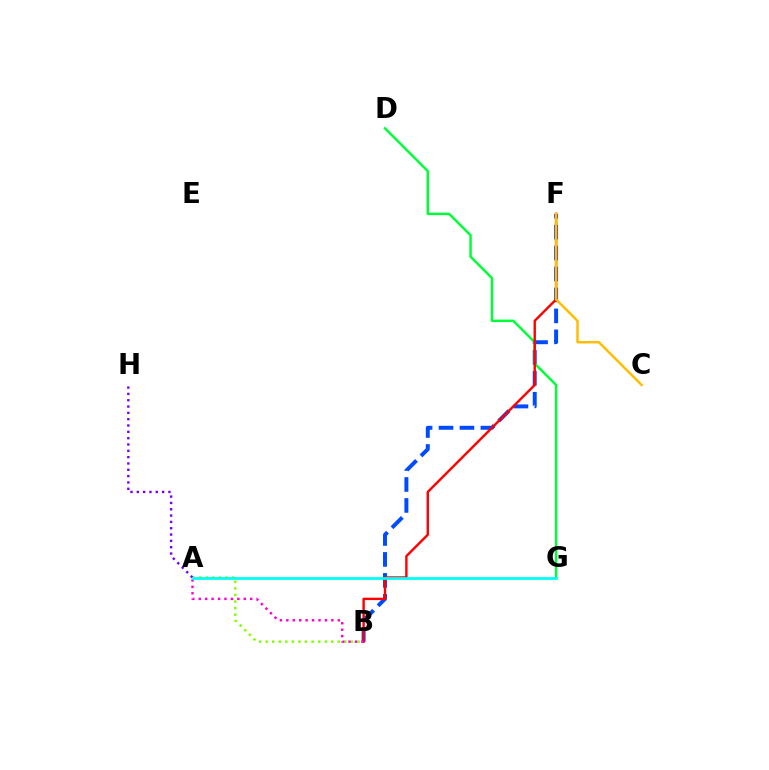{('B', 'F'): [{'color': '#004bff', 'line_style': 'dashed', 'thickness': 2.85}, {'color': '#ff0000', 'line_style': 'solid', 'thickness': 1.73}], ('A', 'B'): [{'color': '#84ff00', 'line_style': 'dotted', 'thickness': 1.78}, {'color': '#ff00cf', 'line_style': 'dotted', 'thickness': 1.75}], ('D', 'G'): [{'color': '#00ff39', 'line_style': 'solid', 'thickness': 1.77}], ('A', 'H'): [{'color': '#7200ff', 'line_style': 'dotted', 'thickness': 1.72}], ('A', 'G'): [{'color': '#00fff6', 'line_style': 'solid', 'thickness': 1.99}], ('C', 'F'): [{'color': '#ffbd00', 'line_style': 'solid', 'thickness': 1.76}]}